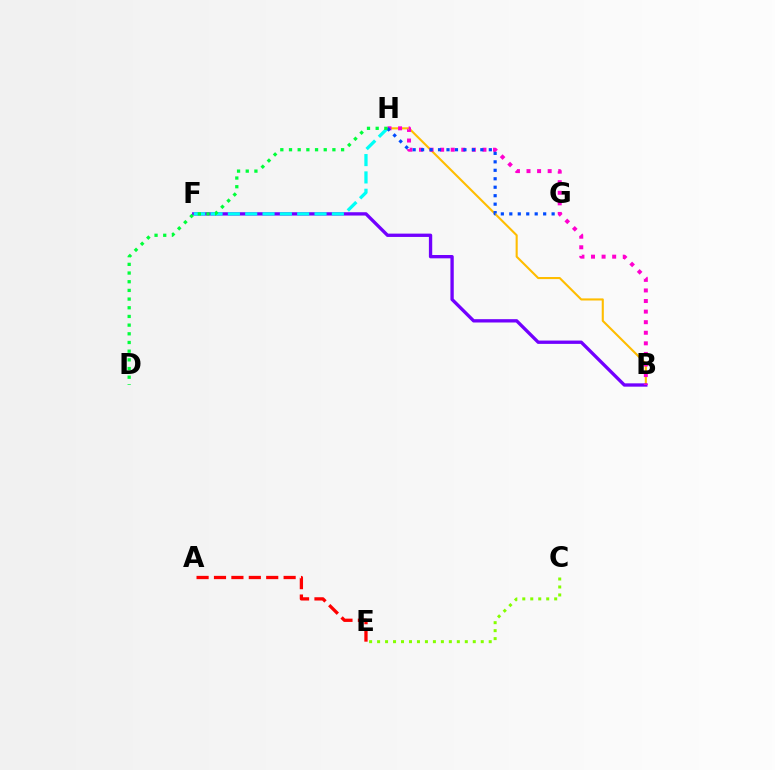{('B', 'H'): [{'color': '#ffbd00', 'line_style': 'solid', 'thickness': 1.51}, {'color': '#ff00cf', 'line_style': 'dotted', 'thickness': 2.87}], ('B', 'F'): [{'color': '#7200ff', 'line_style': 'solid', 'thickness': 2.39}], ('C', 'E'): [{'color': '#84ff00', 'line_style': 'dotted', 'thickness': 2.17}], ('F', 'H'): [{'color': '#00fff6', 'line_style': 'dashed', 'thickness': 2.35}], ('G', 'H'): [{'color': '#004bff', 'line_style': 'dotted', 'thickness': 2.3}], ('D', 'H'): [{'color': '#00ff39', 'line_style': 'dotted', 'thickness': 2.36}], ('A', 'E'): [{'color': '#ff0000', 'line_style': 'dashed', 'thickness': 2.36}]}